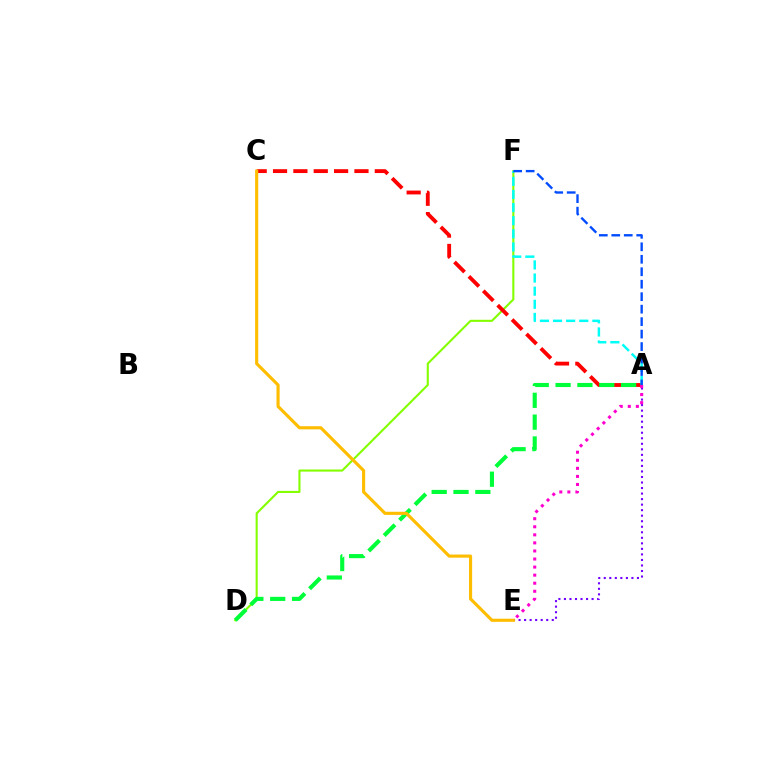{('D', 'F'): [{'color': '#84ff00', 'line_style': 'solid', 'thickness': 1.51}], ('A', 'C'): [{'color': '#ff0000', 'line_style': 'dashed', 'thickness': 2.77}], ('A', 'D'): [{'color': '#00ff39', 'line_style': 'dashed', 'thickness': 2.97}], ('A', 'E'): [{'color': '#7200ff', 'line_style': 'dotted', 'thickness': 1.5}, {'color': '#ff00cf', 'line_style': 'dotted', 'thickness': 2.19}], ('A', 'F'): [{'color': '#00fff6', 'line_style': 'dashed', 'thickness': 1.78}, {'color': '#004bff', 'line_style': 'dashed', 'thickness': 1.69}], ('C', 'E'): [{'color': '#ffbd00', 'line_style': 'solid', 'thickness': 2.26}]}